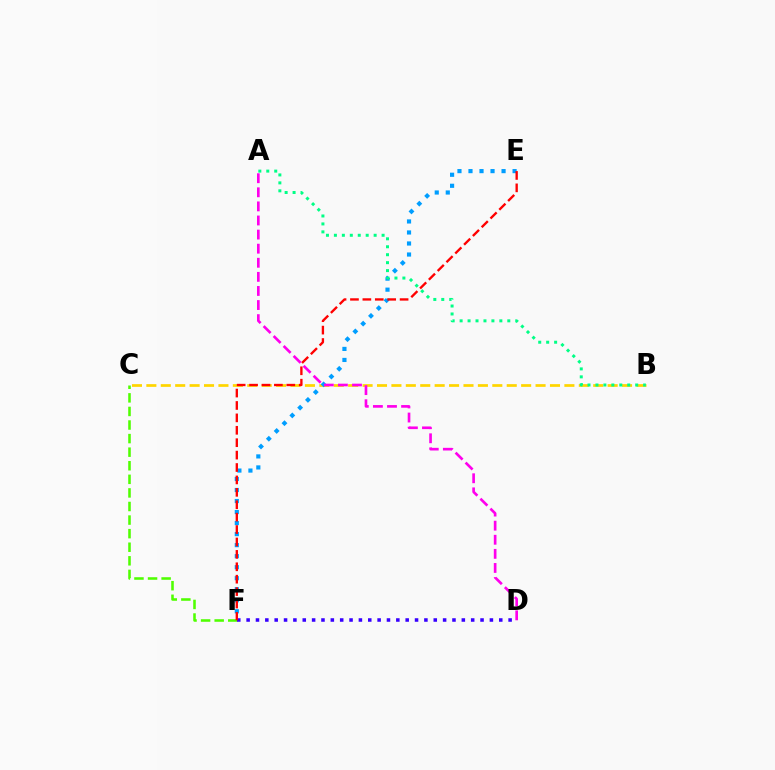{('B', 'C'): [{'color': '#ffd500', 'line_style': 'dashed', 'thickness': 1.96}], ('C', 'F'): [{'color': '#4fff00', 'line_style': 'dashed', 'thickness': 1.84}], ('D', 'F'): [{'color': '#3700ff', 'line_style': 'dotted', 'thickness': 2.54}], ('E', 'F'): [{'color': '#009eff', 'line_style': 'dotted', 'thickness': 3.0}, {'color': '#ff0000', 'line_style': 'dashed', 'thickness': 1.69}], ('A', 'B'): [{'color': '#00ff86', 'line_style': 'dotted', 'thickness': 2.16}], ('A', 'D'): [{'color': '#ff00ed', 'line_style': 'dashed', 'thickness': 1.91}]}